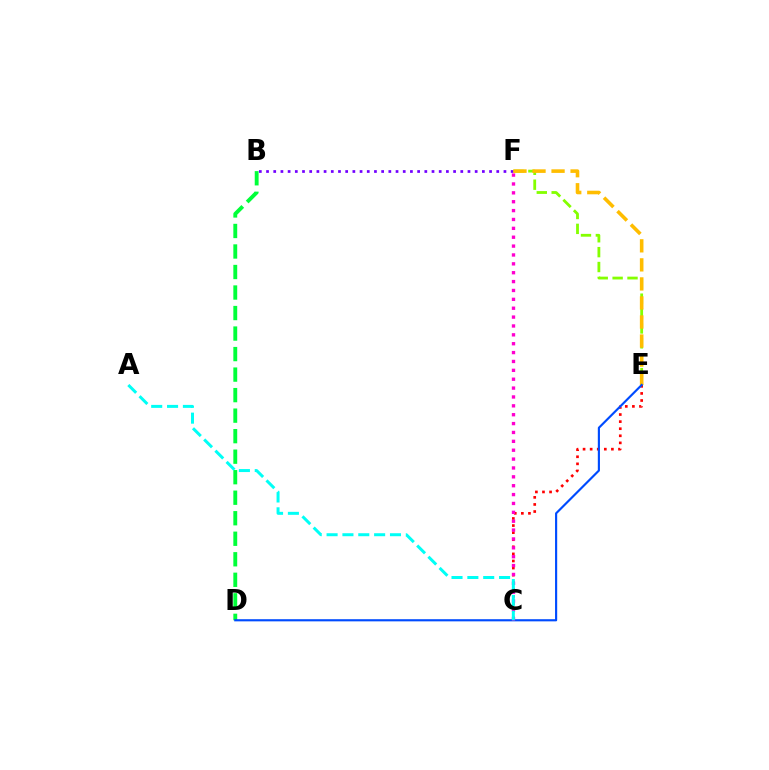{('E', 'F'): [{'color': '#84ff00', 'line_style': 'dashed', 'thickness': 2.02}, {'color': '#ffbd00', 'line_style': 'dashed', 'thickness': 2.59}], ('B', 'F'): [{'color': '#7200ff', 'line_style': 'dotted', 'thickness': 1.95}], ('C', 'E'): [{'color': '#ff0000', 'line_style': 'dotted', 'thickness': 1.92}], ('B', 'D'): [{'color': '#00ff39', 'line_style': 'dashed', 'thickness': 2.79}], ('D', 'E'): [{'color': '#004bff', 'line_style': 'solid', 'thickness': 1.55}], ('C', 'F'): [{'color': '#ff00cf', 'line_style': 'dotted', 'thickness': 2.41}], ('A', 'C'): [{'color': '#00fff6', 'line_style': 'dashed', 'thickness': 2.15}]}